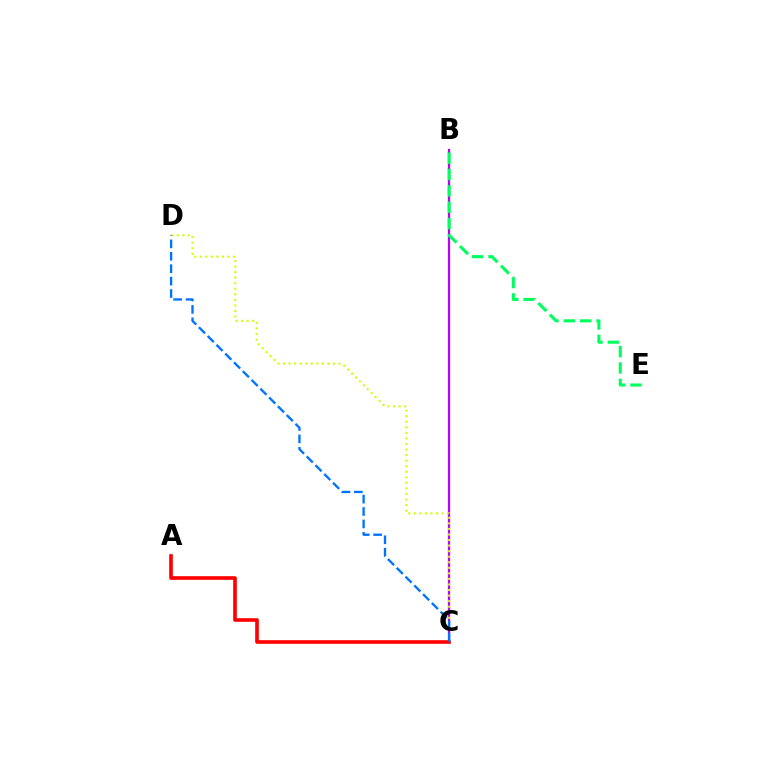{('B', 'C'): [{'color': '#b900ff', 'line_style': 'solid', 'thickness': 1.62}], ('A', 'C'): [{'color': '#ff0000', 'line_style': 'solid', 'thickness': 2.62}], ('C', 'D'): [{'color': '#d1ff00', 'line_style': 'dotted', 'thickness': 1.51}, {'color': '#0074ff', 'line_style': 'dashed', 'thickness': 1.69}], ('B', 'E'): [{'color': '#00ff5c', 'line_style': 'dashed', 'thickness': 2.22}]}